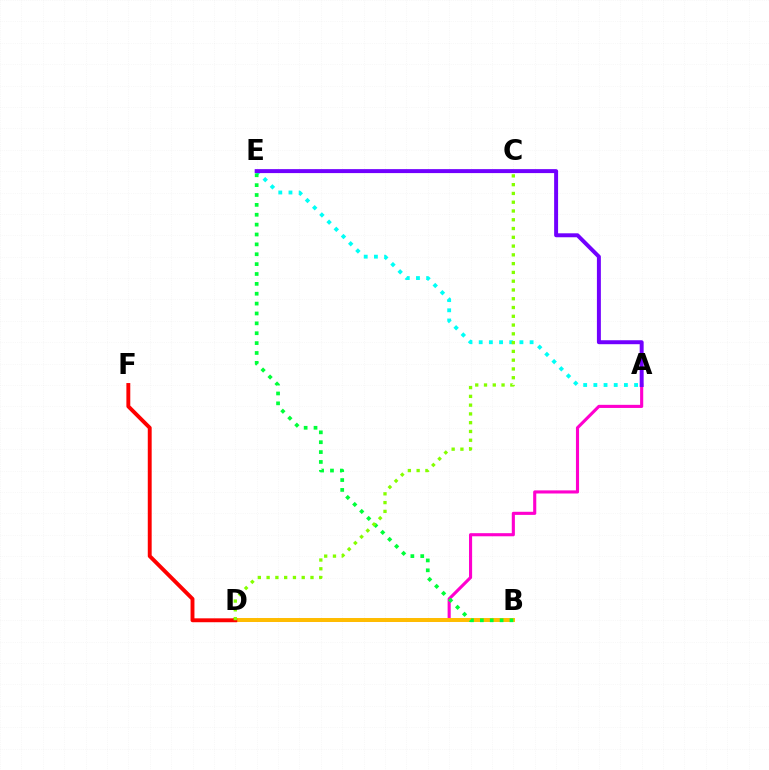{('A', 'E'): [{'color': '#00fff6', 'line_style': 'dotted', 'thickness': 2.77}, {'color': '#7200ff', 'line_style': 'solid', 'thickness': 2.85}], ('A', 'D'): [{'color': '#ff00cf', 'line_style': 'solid', 'thickness': 2.24}], ('B', 'D'): [{'color': '#ffbd00', 'line_style': 'solid', 'thickness': 2.85}], ('C', 'E'): [{'color': '#004bff', 'line_style': 'dotted', 'thickness': 1.52}], ('B', 'E'): [{'color': '#00ff39', 'line_style': 'dotted', 'thickness': 2.68}], ('D', 'F'): [{'color': '#ff0000', 'line_style': 'solid', 'thickness': 2.81}], ('C', 'D'): [{'color': '#84ff00', 'line_style': 'dotted', 'thickness': 2.38}]}